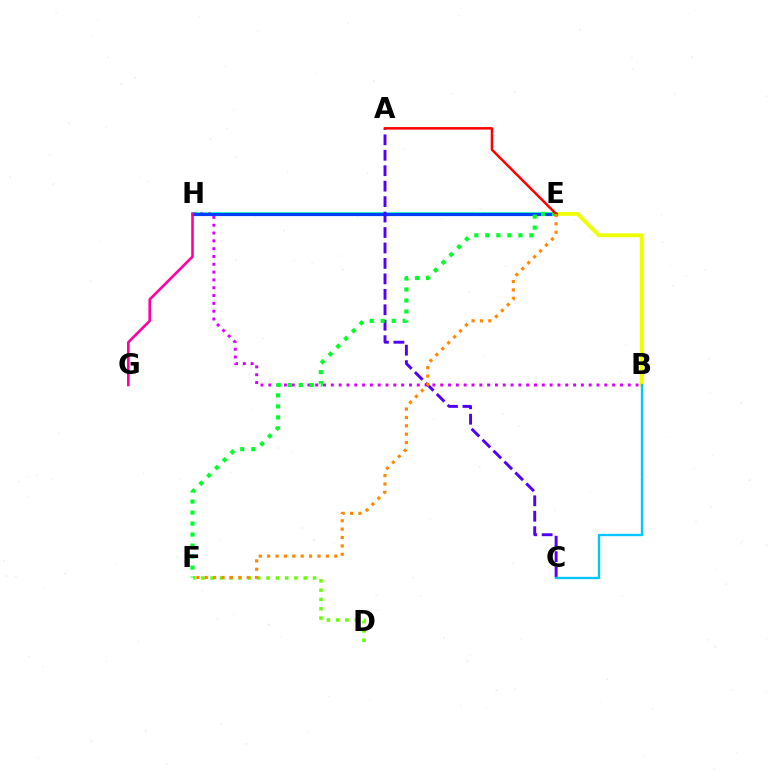{('B', 'E'): [{'color': '#eeff00', 'line_style': 'solid', 'thickness': 2.77}], ('D', 'F'): [{'color': '#66ff00', 'line_style': 'dotted', 'thickness': 2.53}], ('E', 'H'): [{'color': '#00ffaf', 'line_style': 'solid', 'thickness': 2.56}, {'color': '#003fff', 'line_style': 'solid', 'thickness': 2.28}], ('B', 'H'): [{'color': '#d600ff', 'line_style': 'dotted', 'thickness': 2.12}], ('A', 'C'): [{'color': '#4f00ff', 'line_style': 'dashed', 'thickness': 2.1}], ('E', 'F'): [{'color': '#00ff27', 'line_style': 'dotted', 'thickness': 2.99}, {'color': '#ff8800', 'line_style': 'dotted', 'thickness': 2.28}], ('A', 'E'): [{'color': '#ff0000', 'line_style': 'solid', 'thickness': 1.8}], ('B', 'C'): [{'color': '#00c7ff', 'line_style': 'solid', 'thickness': 1.69}], ('G', 'H'): [{'color': '#ff00a0', 'line_style': 'solid', 'thickness': 1.88}]}